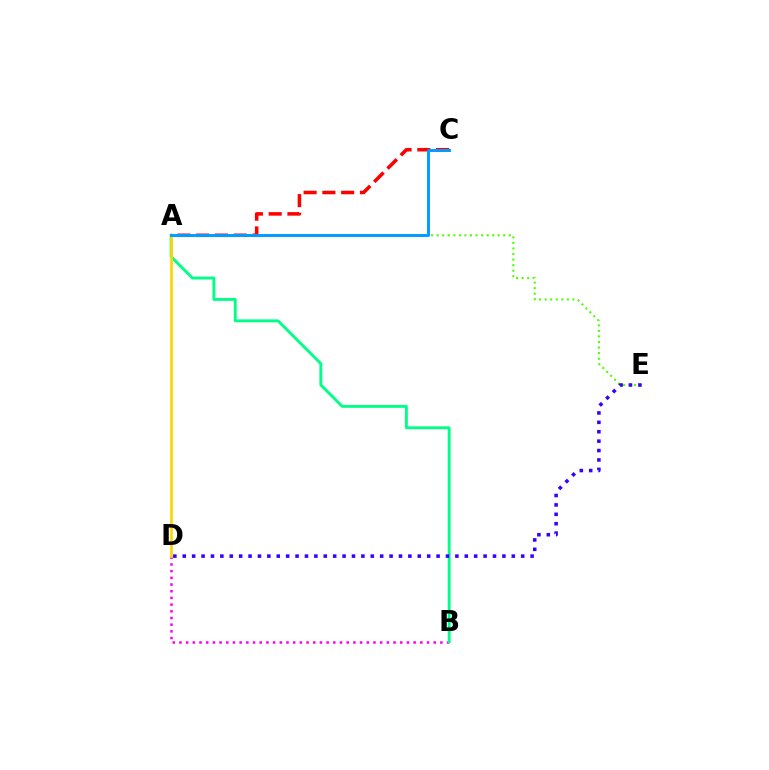{('B', 'D'): [{'color': '#ff00ed', 'line_style': 'dotted', 'thickness': 1.82}], ('A', 'E'): [{'color': '#4fff00', 'line_style': 'dotted', 'thickness': 1.51}], ('A', 'B'): [{'color': '#00ff86', 'line_style': 'solid', 'thickness': 2.08}], ('A', 'C'): [{'color': '#ff0000', 'line_style': 'dashed', 'thickness': 2.55}, {'color': '#009eff', 'line_style': 'solid', 'thickness': 2.13}], ('A', 'D'): [{'color': '#ffd500', 'line_style': 'solid', 'thickness': 1.95}], ('D', 'E'): [{'color': '#3700ff', 'line_style': 'dotted', 'thickness': 2.55}]}